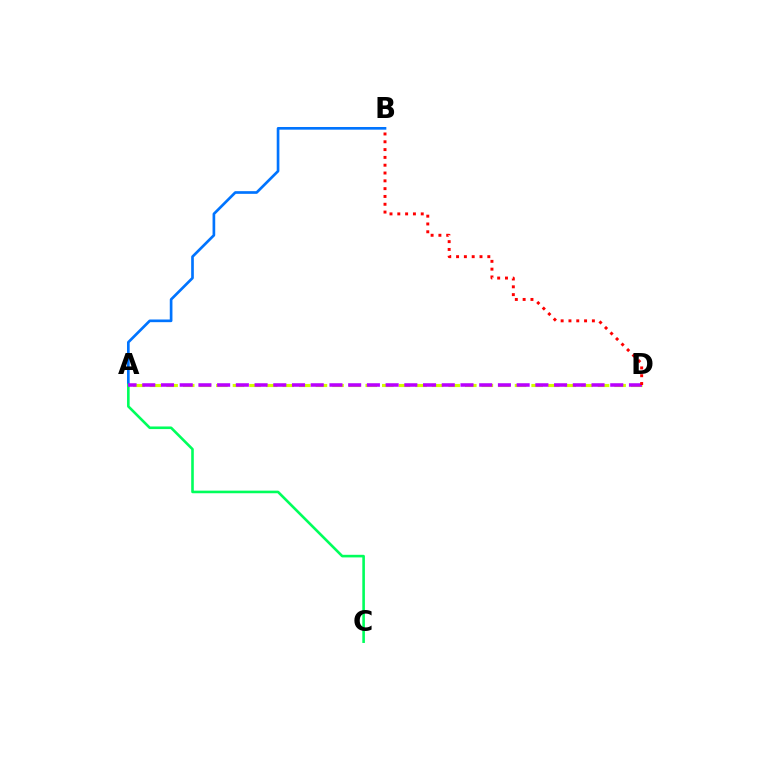{('A', 'B'): [{'color': '#0074ff', 'line_style': 'solid', 'thickness': 1.92}], ('A', 'C'): [{'color': '#00ff5c', 'line_style': 'solid', 'thickness': 1.88}], ('A', 'D'): [{'color': '#d1ff00', 'line_style': 'dashed', 'thickness': 2.25}, {'color': '#b900ff', 'line_style': 'dashed', 'thickness': 2.54}], ('B', 'D'): [{'color': '#ff0000', 'line_style': 'dotted', 'thickness': 2.12}]}